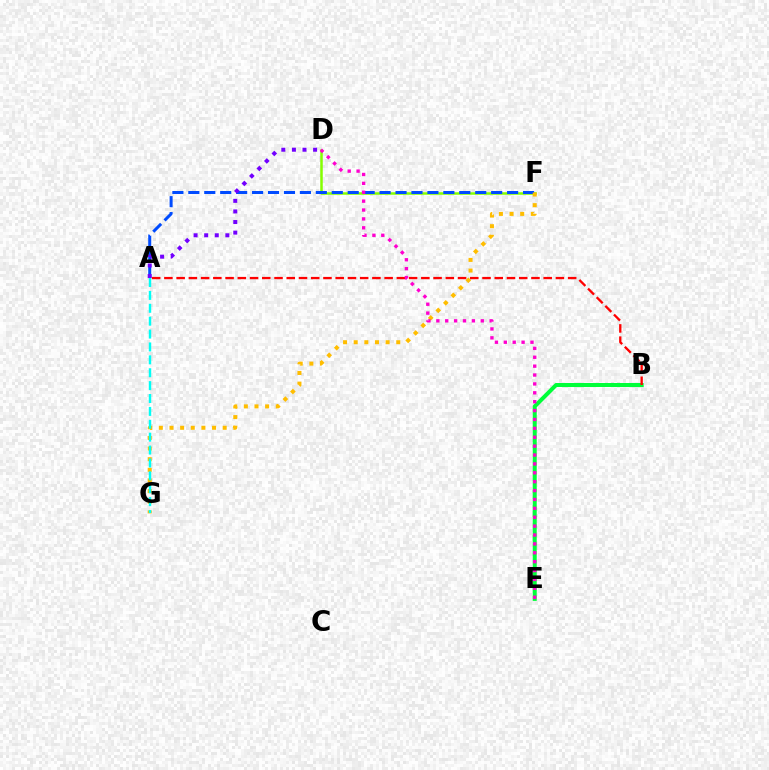{('B', 'E'): [{'color': '#00ff39', 'line_style': 'solid', 'thickness': 2.89}], ('D', 'F'): [{'color': '#84ff00', 'line_style': 'solid', 'thickness': 1.8}], ('A', 'F'): [{'color': '#004bff', 'line_style': 'dashed', 'thickness': 2.17}], ('A', 'D'): [{'color': '#7200ff', 'line_style': 'dotted', 'thickness': 2.88}], ('F', 'G'): [{'color': '#ffbd00', 'line_style': 'dotted', 'thickness': 2.89}], ('A', 'G'): [{'color': '#00fff6', 'line_style': 'dashed', 'thickness': 1.75}], ('A', 'B'): [{'color': '#ff0000', 'line_style': 'dashed', 'thickness': 1.66}], ('D', 'E'): [{'color': '#ff00cf', 'line_style': 'dotted', 'thickness': 2.41}]}